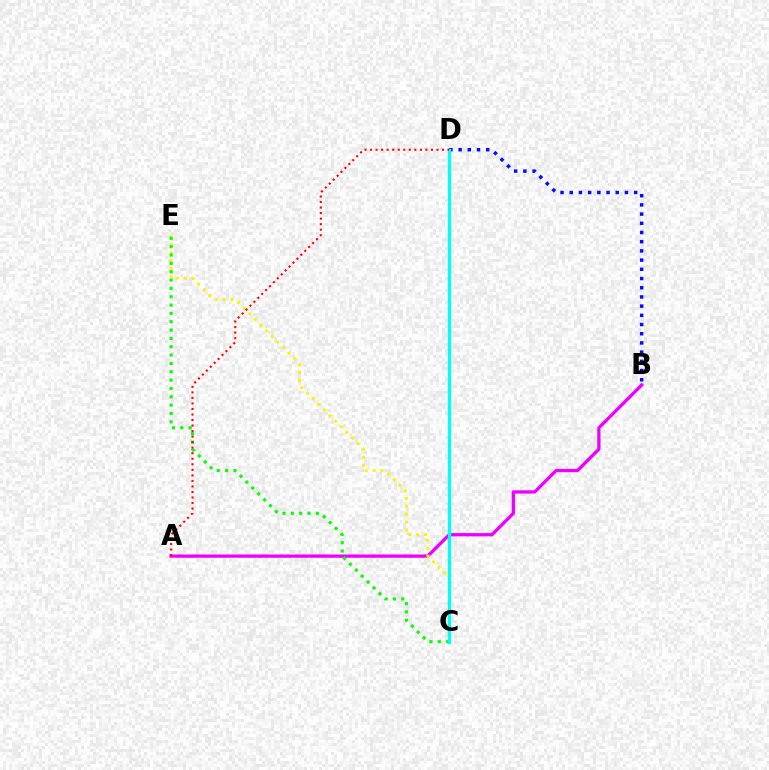{('A', 'B'): [{'color': '#ee00ff', 'line_style': 'solid', 'thickness': 2.37}], ('C', 'E'): [{'color': '#fcf500', 'line_style': 'dotted', 'thickness': 2.16}, {'color': '#08ff00', 'line_style': 'dotted', 'thickness': 2.27}], ('B', 'D'): [{'color': '#0010ff', 'line_style': 'dotted', 'thickness': 2.5}], ('C', 'D'): [{'color': '#00fff6', 'line_style': 'solid', 'thickness': 2.36}], ('A', 'D'): [{'color': '#ff0000', 'line_style': 'dotted', 'thickness': 1.5}]}